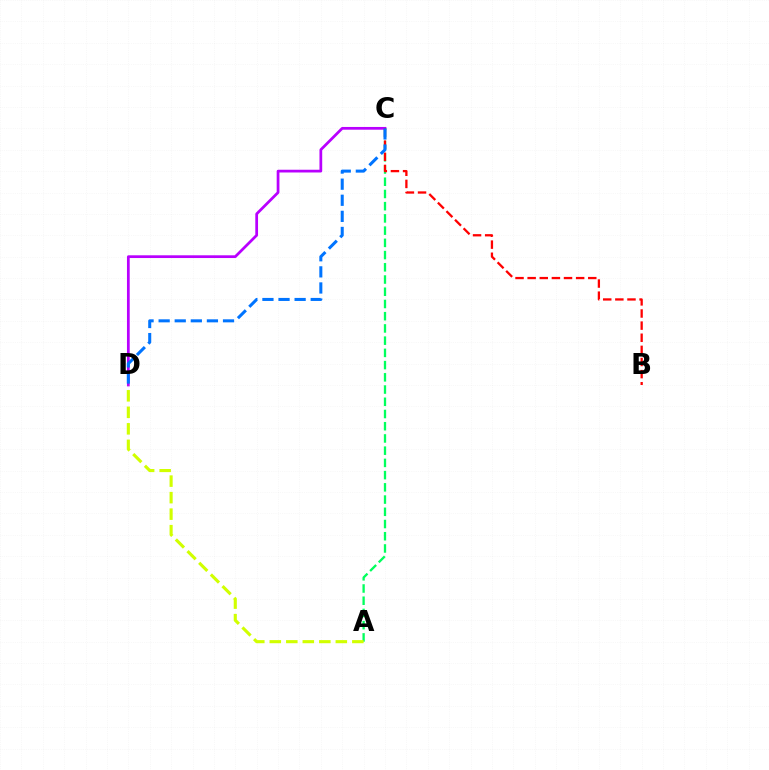{('A', 'C'): [{'color': '#00ff5c', 'line_style': 'dashed', 'thickness': 1.66}], ('C', 'D'): [{'color': '#b900ff', 'line_style': 'solid', 'thickness': 1.98}, {'color': '#0074ff', 'line_style': 'dashed', 'thickness': 2.19}], ('B', 'C'): [{'color': '#ff0000', 'line_style': 'dashed', 'thickness': 1.65}], ('A', 'D'): [{'color': '#d1ff00', 'line_style': 'dashed', 'thickness': 2.24}]}